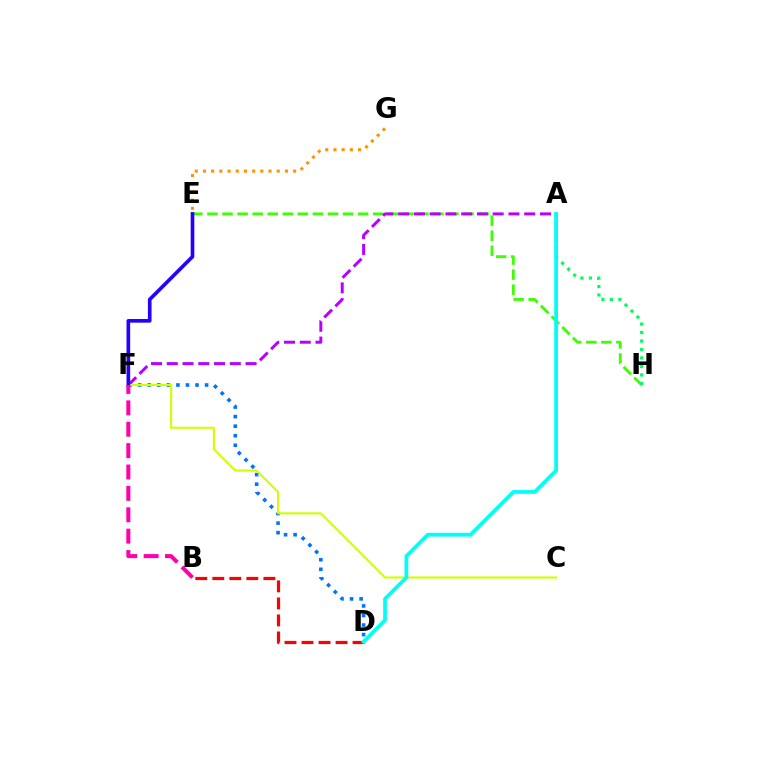{('E', 'G'): [{'color': '#ff9400', 'line_style': 'dotted', 'thickness': 2.23}], ('D', 'F'): [{'color': '#0074ff', 'line_style': 'dotted', 'thickness': 2.6}], ('E', 'H'): [{'color': '#3dff00', 'line_style': 'dashed', 'thickness': 2.05}], ('A', 'H'): [{'color': '#00ff5c', 'line_style': 'dotted', 'thickness': 2.3}], ('A', 'F'): [{'color': '#b900ff', 'line_style': 'dashed', 'thickness': 2.14}], ('C', 'F'): [{'color': '#d1ff00', 'line_style': 'solid', 'thickness': 1.51}], ('E', 'F'): [{'color': '#2500ff', 'line_style': 'solid', 'thickness': 2.63}], ('B', 'D'): [{'color': '#ff0000', 'line_style': 'dashed', 'thickness': 2.31}], ('A', 'D'): [{'color': '#00fff6', 'line_style': 'solid', 'thickness': 2.71}], ('B', 'F'): [{'color': '#ff00ac', 'line_style': 'dashed', 'thickness': 2.9}]}